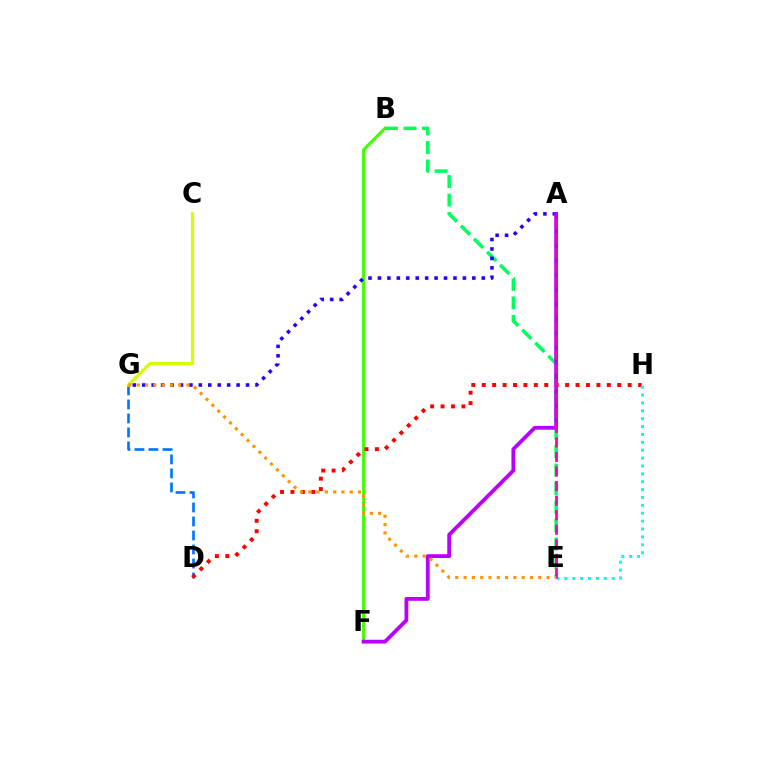{('D', 'G'): [{'color': '#0074ff', 'line_style': 'dashed', 'thickness': 1.9}], ('B', 'F'): [{'color': '#3dff00', 'line_style': 'solid', 'thickness': 2.17}], ('D', 'H'): [{'color': '#ff0000', 'line_style': 'dotted', 'thickness': 2.83}], ('C', 'G'): [{'color': '#d1ff00', 'line_style': 'solid', 'thickness': 2.32}], ('B', 'E'): [{'color': '#00ff5c', 'line_style': 'dashed', 'thickness': 2.51}], ('A', 'G'): [{'color': '#2500ff', 'line_style': 'dotted', 'thickness': 2.56}], ('A', 'F'): [{'color': '#b900ff', 'line_style': 'solid', 'thickness': 2.74}], ('E', 'H'): [{'color': '#00fff6', 'line_style': 'dotted', 'thickness': 2.14}], ('A', 'E'): [{'color': '#ff00ac', 'line_style': 'dashed', 'thickness': 1.98}], ('E', 'G'): [{'color': '#ff9400', 'line_style': 'dotted', 'thickness': 2.26}]}